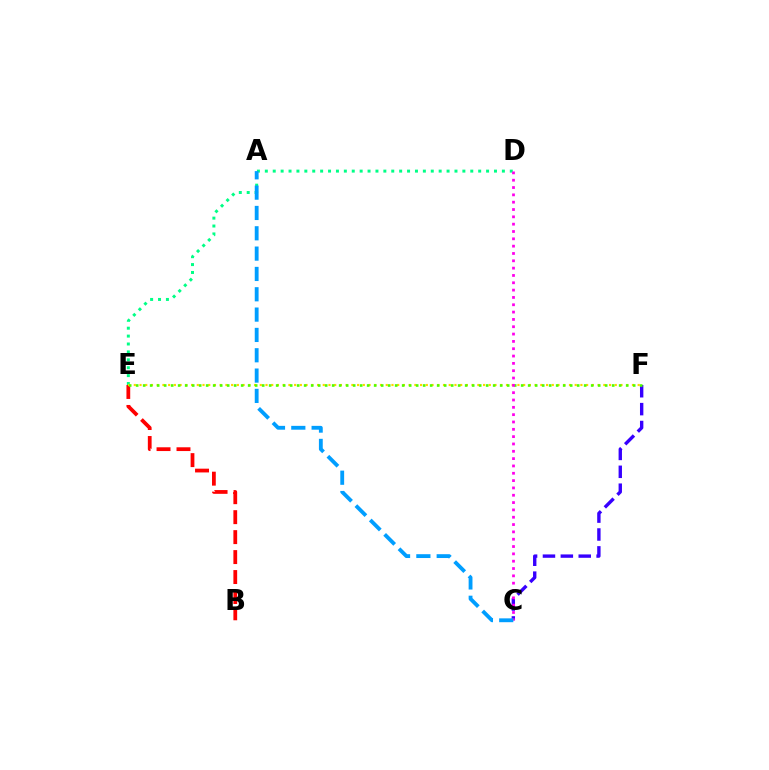{('B', 'E'): [{'color': '#ff0000', 'line_style': 'dashed', 'thickness': 2.71}], ('D', 'E'): [{'color': '#00ff86', 'line_style': 'dotted', 'thickness': 2.15}], ('E', 'F'): [{'color': '#ffd500', 'line_style': 'dotted', 'thickness': 1.56}, {'color': '#4fff00', 'line_style': 'dotted', 'thickness': 1.9}], ('C', 'F'): [{'color': '#3700ff', 'line_style': 'dashed', 'thickness': 2.43}], ('C', 'D'): [{'color': '#ff00ed', 'line_style': 'dotted', 'thickness': 1.99}], ('A', 'C'): [{'color': '#009eff', 'line_style': 'dashed', 'thickness': 2.76}]}